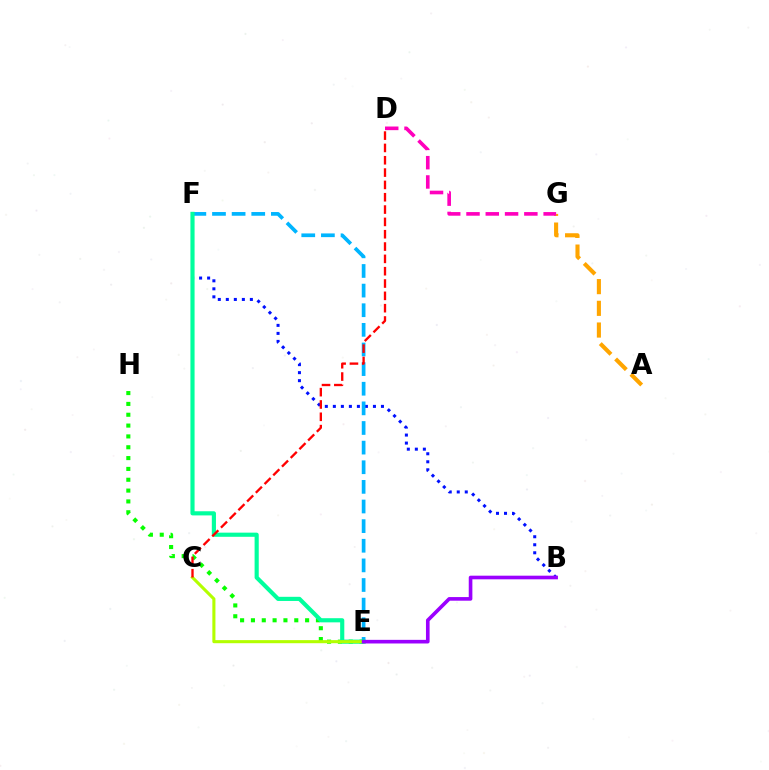{('B', 'F'): [{'color': '#0010ff', 'line_style': 'dotted', 'thickness': 2.18}], ('E', 'F'): [{'color': '#00b5ff', 'line_style': 'dashed', 'thickness': 2.67}, {'color': '#00ff9d', 'line_style': 'solid', 'thickness': 2.98}], ('E', 'H'): [{'color': '#08ff00', 'line_style': 'dotted', 'thickness': 2.94}], ('A', 'G'): [{'color': '#ffa500', 'line_style': 'dashed', 'thickness': 2.95}], ('C', 'E'): [{'color': '#b3ff00', 'line_style': 'solid', 'thickness': 2.22}], ('D', 'G'): [{'color': '#ff00bd', 'line_style': 'dashed', 'thickness': 2.62}], ('B', 'E'): [{'color': '#9b00ff', 'line_style': 'solid', 'thickness': 2.61}], ('C', 'D'): [{'color': '#ff0000', 'line_style': 'dashed', 'thickness': 1.67}]}